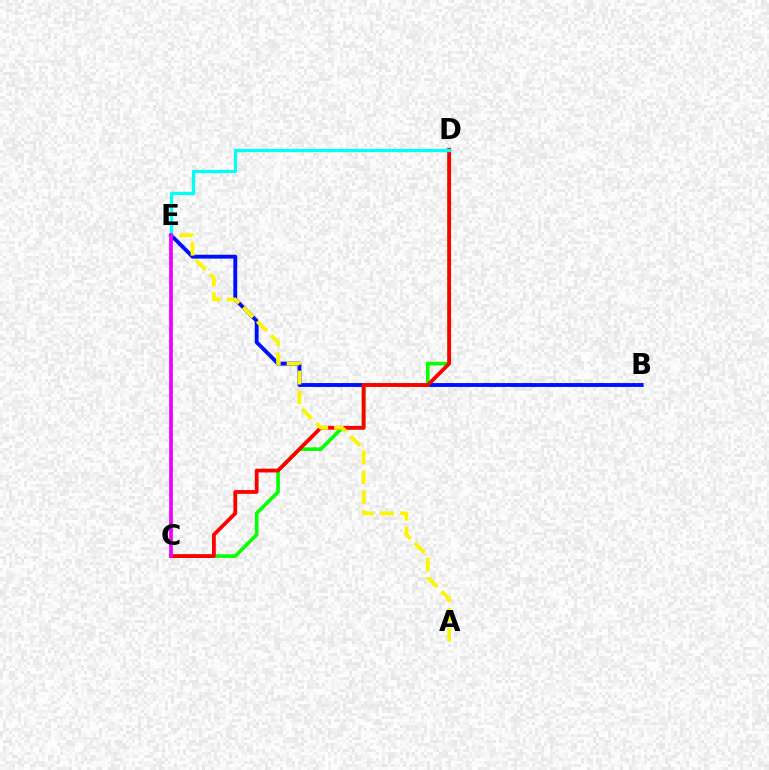{('B', 'E'): [{'color': '#0010ff', 'line_style': 'solid', 'thickness': 2.8}], ('C', 'D'): [{'color': '#08ff00', 'line_style': 'solid', 'thickness': 2.61}, {'color': '#ff0000', 'line_style': 'solid', 'thickness': 2.73}], ('A', 'E'): [{'color': '#fcf500', 'line_style': 'dashed', 'thickness': 2.69}], ('D', 'E'): [{'color': '#00fff6', 'line_style': 'solid', 'thickness': 2.36}], ('C', 'E'): [{'color': '#ee00ff', 'line_style': 'solid', 'thickness': 2.67}]}